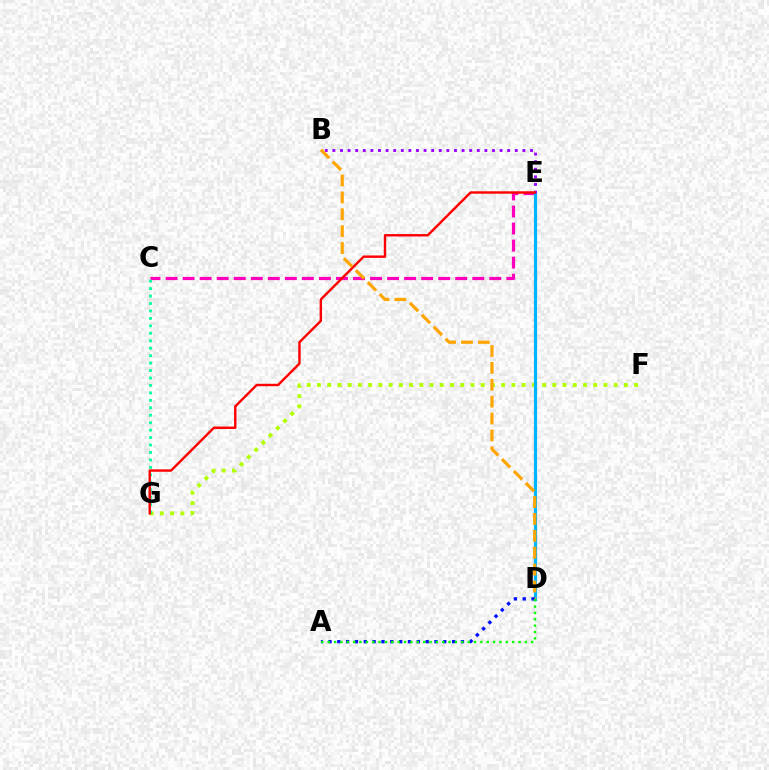{('F', 'G'): [{'color': '#b3ff00', 'line_style': 'dotted', 'thickness': 2.78}], ('C', 'E'): [{'color': '#ff00bd', 'line_style': 'dashed', 'thickness': 2.31}], ('D', 'E'): [{'color': '#00b5ff', 'line_style': 'solid', 'thickness': 2.29}], ('B', 'E'): [{'color': '#9b00ff', 'line_style': 'dotted', 'thickness': 2.06}], ('C', 'G'): [{'color': '#00ff9d', 'line_style': 'dotted', 'thickness': 2.02}], ('E', 'G'): [{'color': '#ff0000', 'line_style': 'solid', 'thickness': 1.74}], ('B', 'D'): [{'color': '#ffa500', 'line_style': 'dashed', 'thickness': 2.29}], ('A', 'D'): [{'color': '#0010ff', 'line_style': 'dotted', 'thickness': 2.4}, {'color': '#08ff00', 'line_style': 'dotted', 'thickness': 1.73}]}